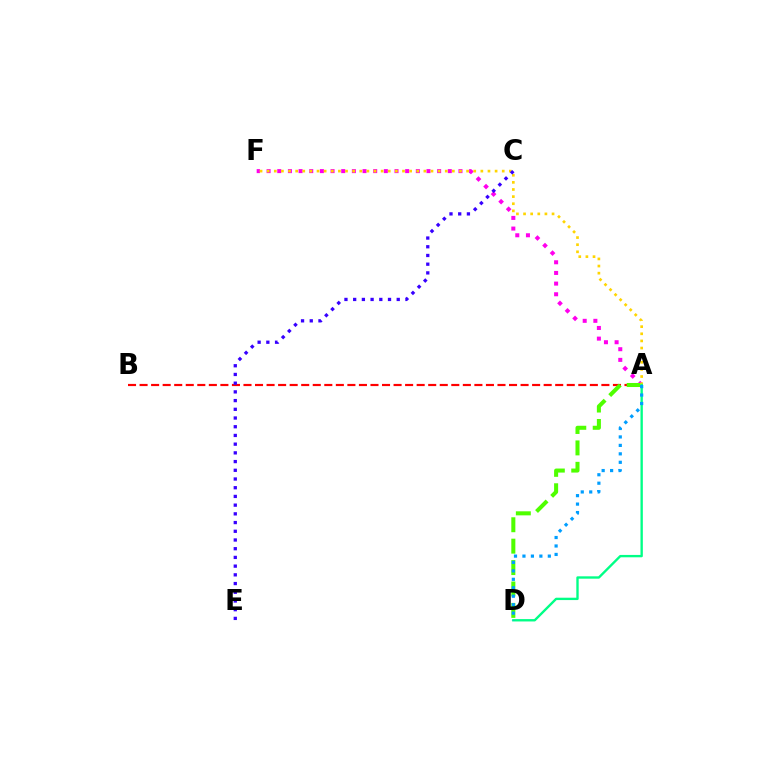{('A', 'B'): [{'color': '#ff0000', 'line_style': 'dashed', 'thickness': 1.57}], ('A', 'F'): [{'color': '#ff00ed', 'line_style': 'dotted', 'thickness': 2.9}, {'color': '#ffd500', 'line_style': 'dotted', 'thickness': 1.94}], ('A', 'D'): [{'color': '#4fff00', 'line_style': 'dashed', 'thickness': 2.91}, {'color': '#00ff86', 'line_style': 'solid', 'thickness': 1.7}, {'color': '#009eff', 'line_style': 'dotted', 'thickness': 2.3}], ('C', 'E'): [{'color': '#3700ff', 'line_style': 'dotted', 'thickness': 2.37}]}